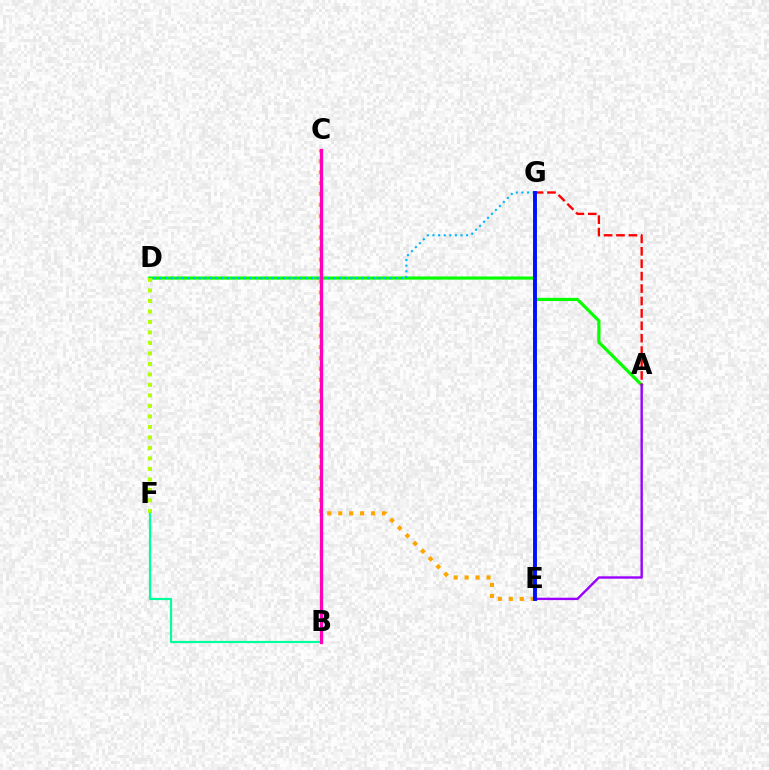{('A', 'D'): [{'color': '#08ff00', 'line_style': 'solid', 'thickness': 2.29}], ('B', 'F'): [{'color': '#00ff9d', 'line_style': 'solid', 'thickness': 1.58}], ('D', 'G'): [{'color': '#00b5ff', 'line_style': 'dotted', 'thickness': 1.53}], ('D', 'F'): [{'color': '#b3ff00', 'line_style': 'dotted', 'thickness': 2.85}], ('A', 'G'): [{'color': '#ff0000', 'line_style': 'dashed', 'thickness': 1.69}], ('C', 'E'): [{'color': '#ffa500', 'line_style': 'dotted', 'thickness': 2.97}], ('A', 'E'): [{'color': '#9b00ff', 'line_style': 'solid', 'thickness': 1.72}], ('B', 'C'): [{'color': '#ff00bd', 'line_style': 'solid', 'thickness': 2.37}], ('E', 'G'): [{'color': '#0010ff', 'line_style': 'solid', 'thickness': 2.81}]}